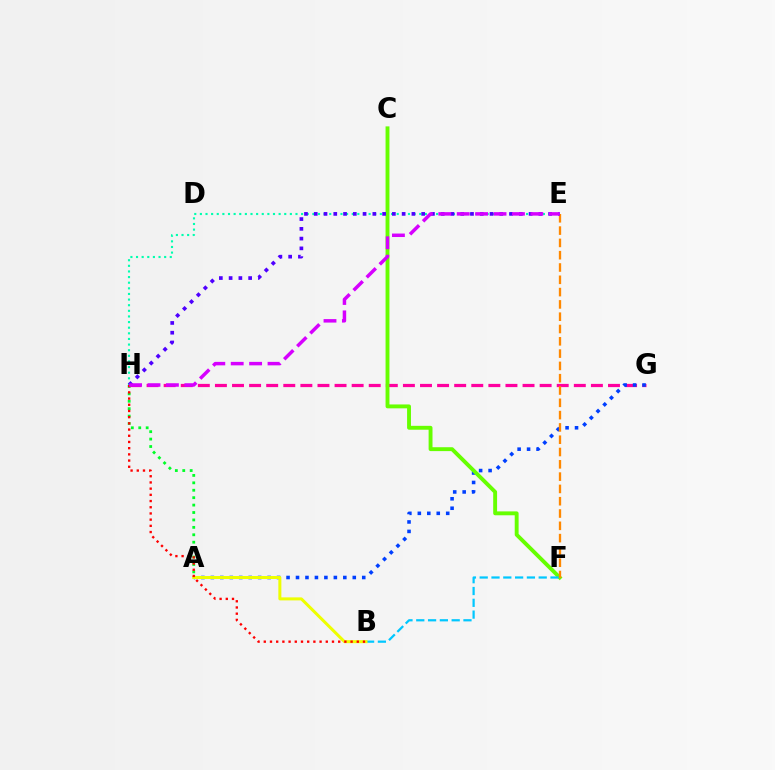{('G', 'H'): [{'color': '#ff00a0', 'line_style': 'dashed', 'thickness': 2.32}], ('E', 'H'): [{'color': '#00ffaf', 'line_style': 'dotted', 'thickness': 1.53}, {'color': '#4f00ff', 'line_style': 'dotted', 'thickness': 2.65}, {'color': '#d600ff', 'line_style': 'dashed', 'thickness': 2.5}], ('A', 'G'): [{'color': '#003fff', 'line_style': 'dotted', 'thickness': 2.57}], ('C', 'F'): [{'color': '#66ff00', 'line_style': 'solid', 'thickness': 2.8}], ('A', 'H'): [{'color': '#00ff27', 'line_style': 'dotted', 'thickness': 2.02}], ('E', 'F'): [{'color': '#ff8800', 'line_style': 'dashed', 'thickness': 1.67}], ('B', 'F'): [{'color': '#00c7ff', 'line_style': 'dashed', 'thickness': 1.6}], ('A', 'B'): [{'color': '#eeff00', 'line_style': 'solid', 'thickness': 2.17}], ('B', 'H'): [{'color': '#ff0000', 'line_style': 'dotted', 'thickness': 1.68}]}